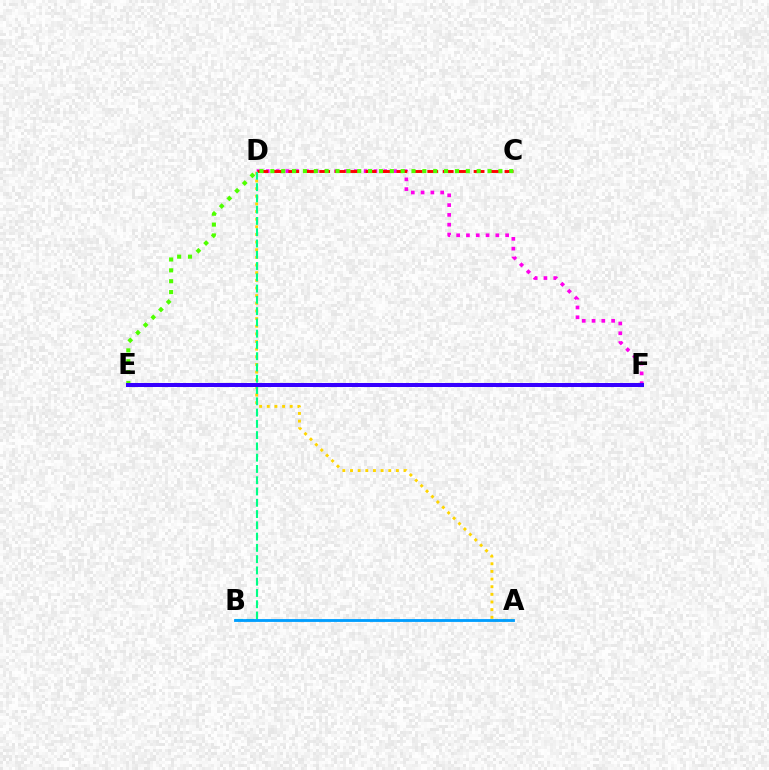{('D', 'F'): [{'color': '#ff00ed', 'line_style': 'dotted', 'thickness': 2.66}], ('C', 'D'): [{'color': '#ff0000', 'line_style': 'dashed', 'thickness': 2.1}], ('A', 'D'): [{'color': '#ffd500', 'line_style': 'dotted', 'thickness': 2.08}], ('C', 'E'): [{'color': '#4fff00', 'line_style': 'dotted', 'thickness': 2.95}], ('B', 'D'): [{'color': '#00ff86', 'line_style': 'dashed', 'thickness': 1.53}], ('E', 'F'): [{'color': '#3700ff', 'line_style': 'solid', 'thickness': 2.89}], ('A', 'B'): [{'color': '#009eff', 'line_style': 'solid', 'thickness': 2.04}]}